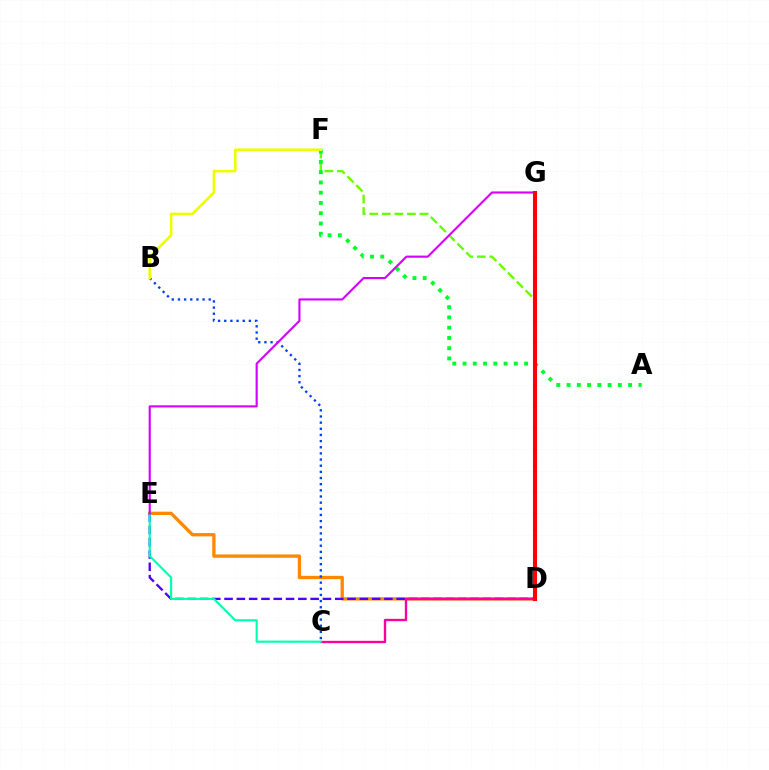{('D', 'E'): [{'color': '#ff8800', 'line_style': 'solid', 'thickness': 2.39}, {'color': '#4f00ff', 'line_style': 'dashed', 'thickness': 1.67}], ('B', 'C'): [{'color': '#003fff', 'line_style': 'dotted', 'thickness': 1.67}], ('D', 'F'): [{'color': '#66ff00', 'line_style': 'dashed', 'thickness': 1.7}], ('A', 'F'): [{'color': '#00ff27', 'line_style': 'dotted', 'thickness': 2.79}], ('B', 'F'): [{'color': '#eeff00', 'line_style': 'solid', 'thickness': 1.88}], ('C', 'D'): [{'color': '#ff00a0', 'line_style': 'solid', 'thickness': 1.69}], ('C', 'E'): [{'color': '#00ffaf', 'line_style': 'solid', 'thickness': 1.53}], ('E', 'G'): [{'color': '#d600ff', 'line_style': 'solid', 'thickness': 1.54}], ('D', 'G'): [{'color': '#00c7ff', 'line_style': 'dashed', 'thickness': 2.14}, {'color': '#ff0000', 'line_style': 'solid', 'thickness': 2.92}]}